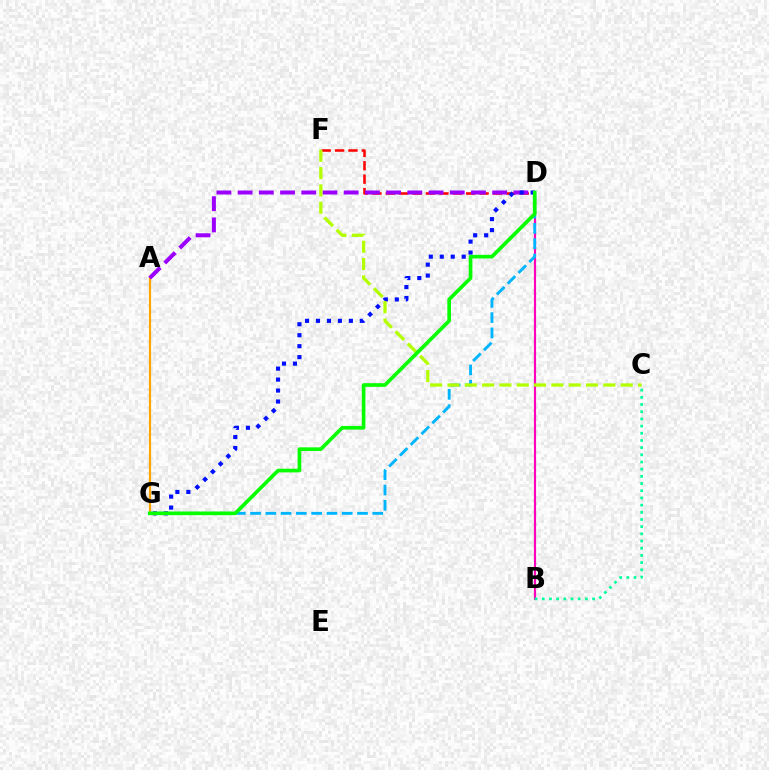{('B', 'D'): [{'color': '#ff00bd', 'line_style': 'solid', 'thickness': 1.56}], ('D', 'G'): [{'color': '#00b5ff', 'line_style': 'dashed', 'thickness': 2.08}, {'color': '#0010ff', 'line_style': 'dotted', 'thickness': 2.98}, {'color': '#08ff00', 'line_style': 'solid', 'thickness': 2.64}], ('B', 'C'): [{'color': '#00ff9d', 'line_style': 'dotted', 'thickness': 1.95}], ('A', 'G'): [{'color': '#ffa500', 'line_style': 'solid', 'thickness': 1.56}], ('D', 'F'): [{'color': '#ff0000', 'line_style': 'dashed', 'thickness': 1.82}], ('A', 'D'): [{'color': '#9b00ff', 'line_style': 'dashed', 'thickness': 2.88}], ('C', 'F'): [{'color': '#b3ff00', 'line_style': 'dashed', 'thickness': 2.35}]}